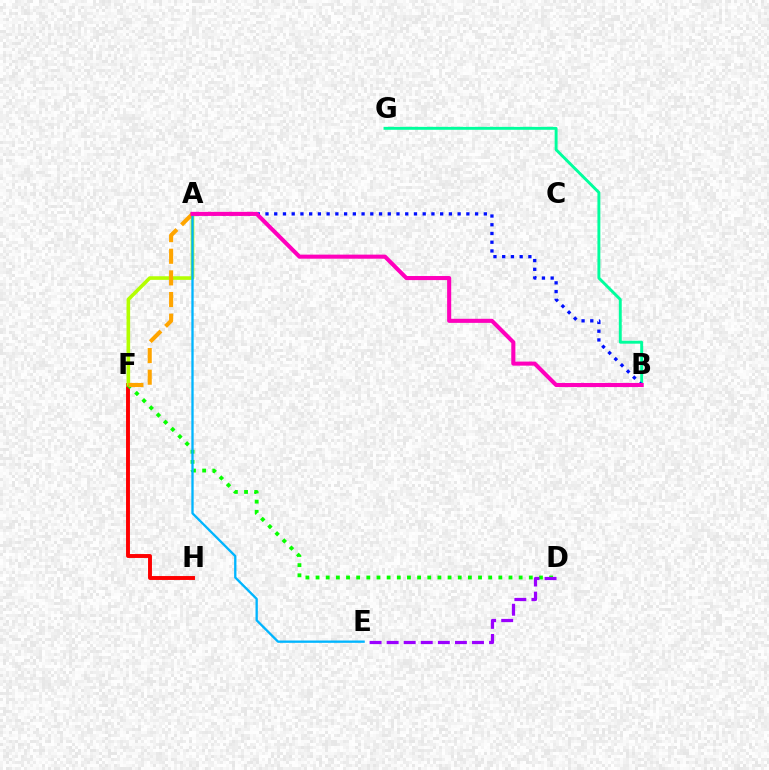{('F', 'H'): [{'color': '#ff0000', 'line_style': 'solid', 'thickness': 2.82}], ('A', 'F'): [{'color': '#b3ff00', 'line_style': 'solid', 'thickness': 2.6}, {'color': '#ffa500', 'line_style': 'dashed', 'thickness': 2.94}], ('D', 'F'): [{'color': '#08ff00', 'line_style': 'dotted', 'thickness': 2.76}], ('D', 'E'): [{'color': '#9b00ff', 'line_style': 'dashed', 'thickness': 2.32}], ('B', 'G'): [{'color': '#00ff9d', 'line_style': 'solid', 'thickness': 2.1}], ('A', 'B'): [{'color': '#0010ff', 'line_style': 'dotted', 'thickness': 2.37}, {'color': '#ff00bd', 'line_style': 'solid', 'thickness': 2.94}], ('A', 'E'): [{'color': '#00b5ff', 'line_style': 'solid', 'thickness': 1.67}]}